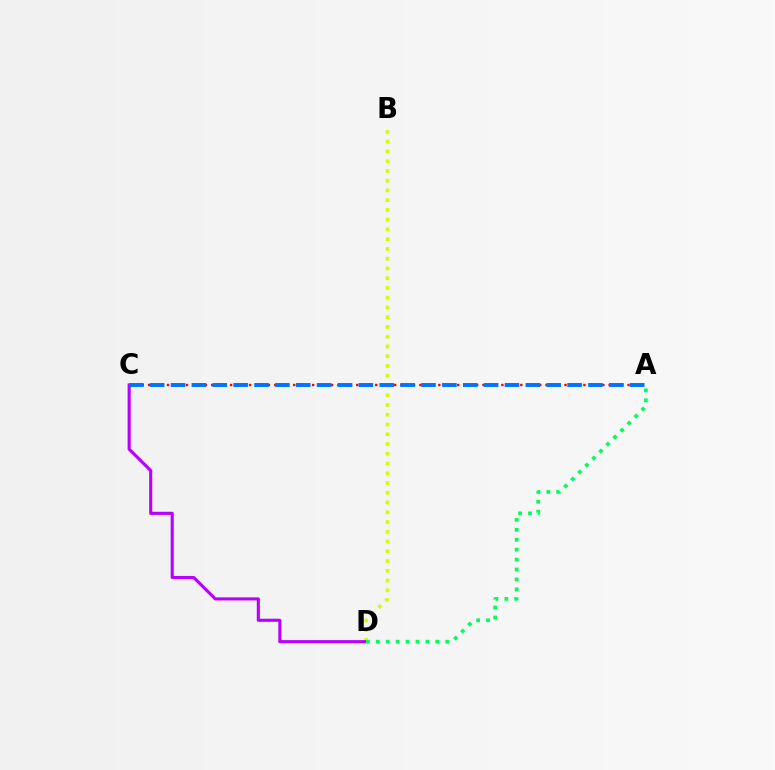{('B', 'D'): [{'color': '#d1ff00', 'line_style': 'dotted', 'thickness': 2.65}], ('C', 'D'): [{'color': '#b900ff', 'line_style': 'solid', 'thickness': 2.23}], ('A', 'C'): [{'color': '#ff0000', 'line_style': 'dotted', 'thickness': 1.71}, {'color': '#0074ff', 'line_style': 'dashed', 'thickness': 2.84}], ('A', 'D'): [{'color': '#00ff5c', 'line_style': 'dotted', 'thickness': 2.7}]}